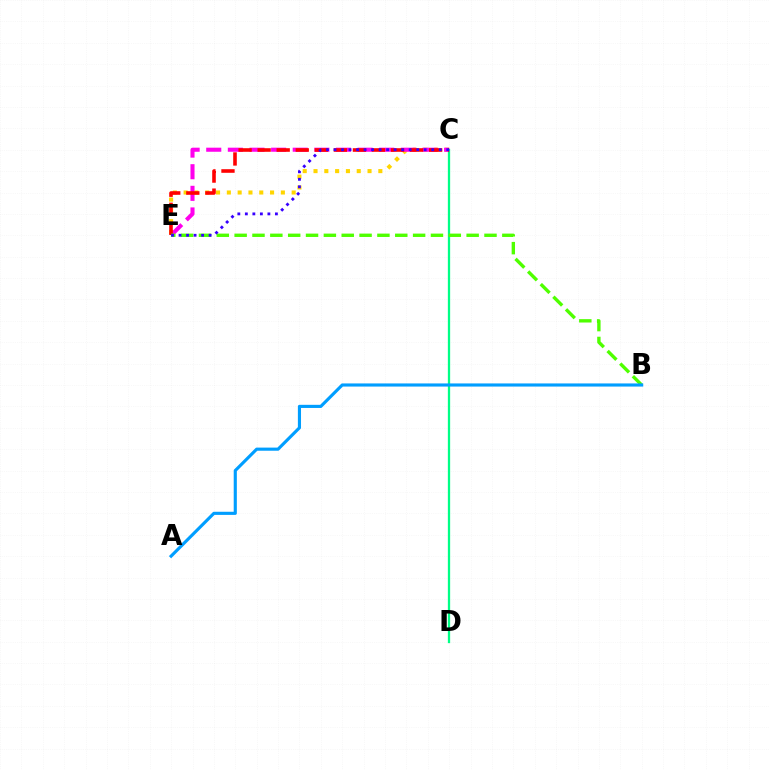{('C', 'E'): [{'color': '#ffd500', 'line_style': 'dotted', 'thickness': 2.94}, {'color': '#ff00ed', 'line_style': 'dashed', 'thickness': 2.94}, {'color': '#ff0000', 'line_style': 'dashed', 'thickness': 2.59}, {'color': '#3700ff', 'line_style': 'dotted', 'thickness': 2.04}], ('C', 'D'): [{'color': '#00ff86', 'line_style': 'solid', 'thickness': 1.65}], ('B', 'E'): [{'color': '#4fff00', 'line_style': 'dashed', 'thickness': 2.42}], ('A', 'B'): [{'color': '#009eff', 'line_style': 'solid', 'thickness': 2.26}]}